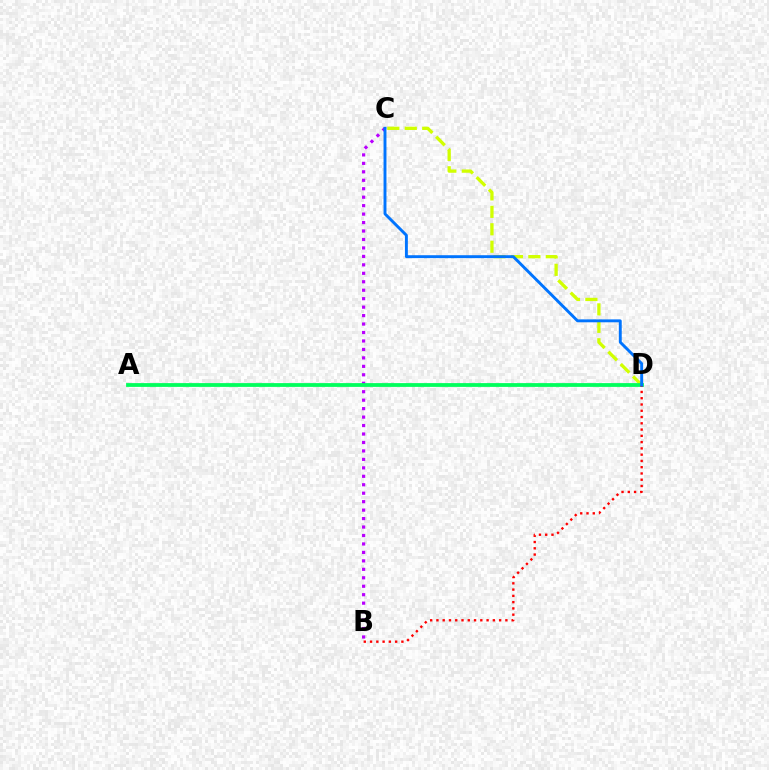{('C', 'D'): [{'color': '#d1ff00', 'line_style': 'dashed', 'thickness': 2.37}, {'color': '#0074ff', 'line_style': 'solid', 'thickness': 2.09}], ('B', 'C'): [{'color': '#b900ff', 'line_style': 'dotted', 'thickness': 2.3}], ('A', 'D'): [{'color': '#00ff5c', 'line_style': 'solid', 'thickness': 2.72}], ('B', 'D'): [{'color': '#ff0000', 'line_style': 'dotted', 'thickness': 1.7}]}